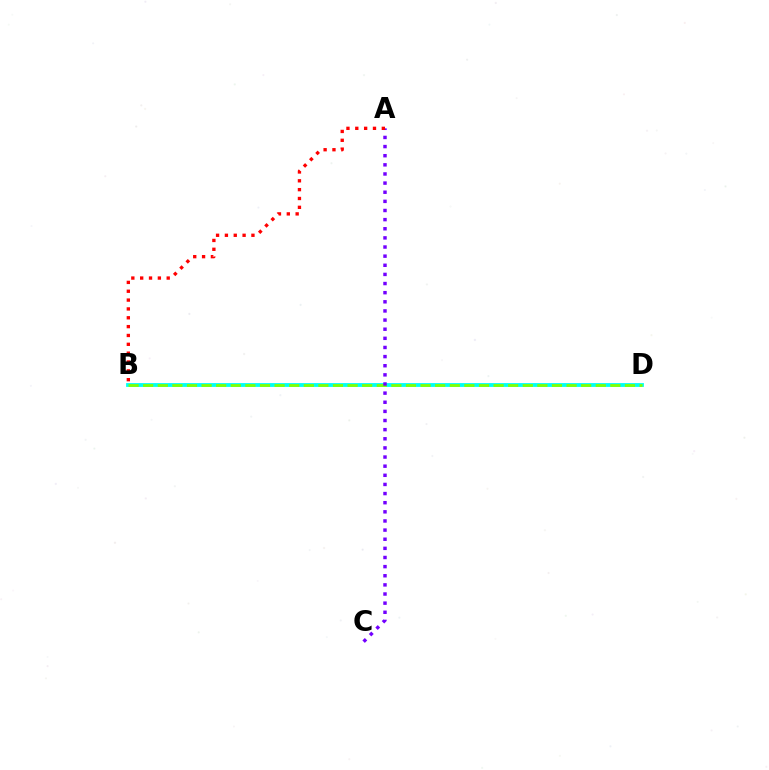{('B', 'D'): [{'color': '#00fff6', 'line_style': 'solid', 'thickness': 2.74}, {'color': '#84ff00', 'line_style': 'dashed', 'thickness': 1.98}], ('A', 'C'): [{'color': '#7200ff', 'line_style': 'dotted', 'thickness': 2.48}], ('A', 'B'): [{'color': '#ff0000', 'line_style': 'dotted', 'thickness': 2.4}]}